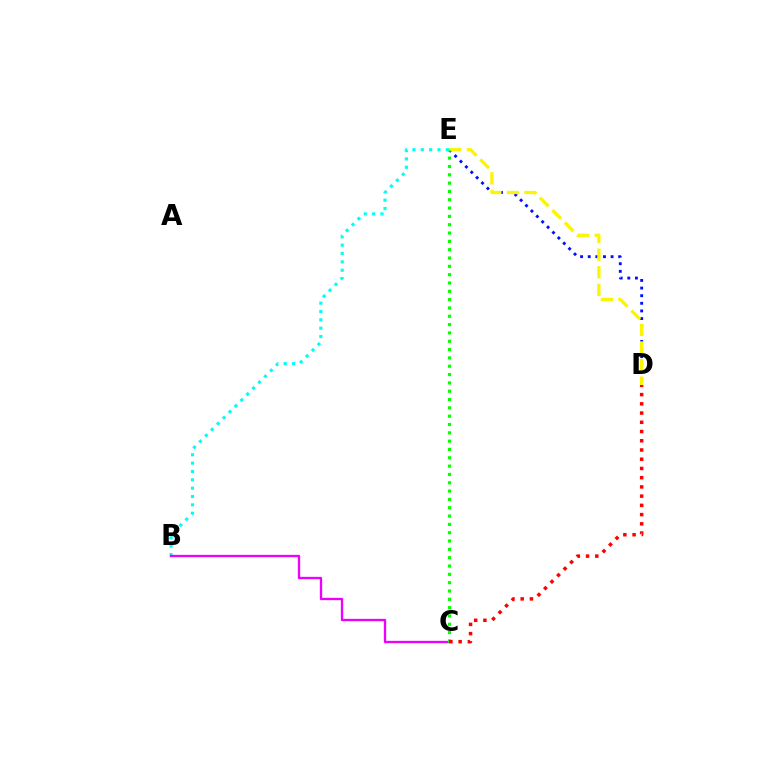{('D', 'E'): [{'color': '#0010ff', 'line_style': 'dotted', 'thickness': 2.07}, {'color': '#fcf500', 'line_style': 'dashed', 'thickness': 2.39}], ('B', 'E'): [{'color': '#00fff6', 'line_style': 'dotted', 'thickness': 2.27}], ('B', 'C'): [{'color': '#ee00ff', 'line_style': 'solid', 'thickness': 1.67}], ('C', 'E'): [{'color': '#08ff00', 'line_style': 'dotted', 'thickness': 2.26}], ('C', 'D'): [{'color': '#ff0000', 'line_style': 'dotted', 'thickness': 2.51}]}